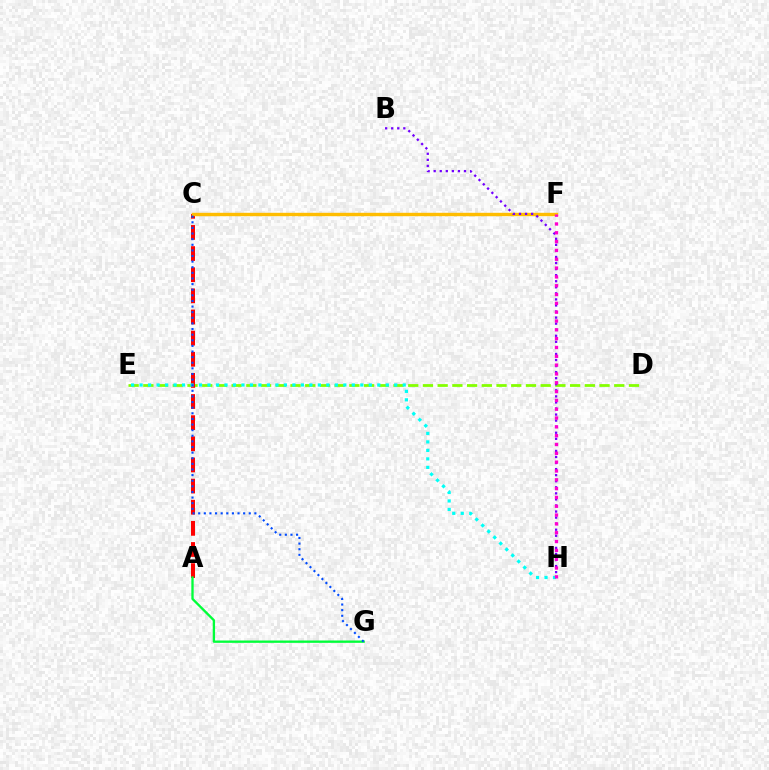{('D', 'E'): [{'color': '#84ff00', 'line_style': 'dashed', 'thickness': 2.0}], ('A', 'C'): [{'color': '#ff0000', 'line_style': 'dashed', 'thickness': 2.87}], ('A', 'G'): [{'color': '#00ff39', 'line_style': 'solid', 'thickness': 1.68}], ('C', 'F'): [{'color': '#ffbd00', 'line_style': 'solid', 'thickness': 2.45}], ('B', 'H'): [{'color': '#7200ff', 'line_style': 'dotted', 'thickness': 1.65}], ('E', 'H'): [{'color': '#00fff6', 'line_style': 'dotted', 'thickness': 2.31}], ('F', 'H'): [{'color': '#ff00cf', 'line_style': 'dotted', 'thickness': 2.4}], ('C', 'G'): [{'color': '#004bff', 'line_style': 'dotted', 'thickness': 1.53}]}